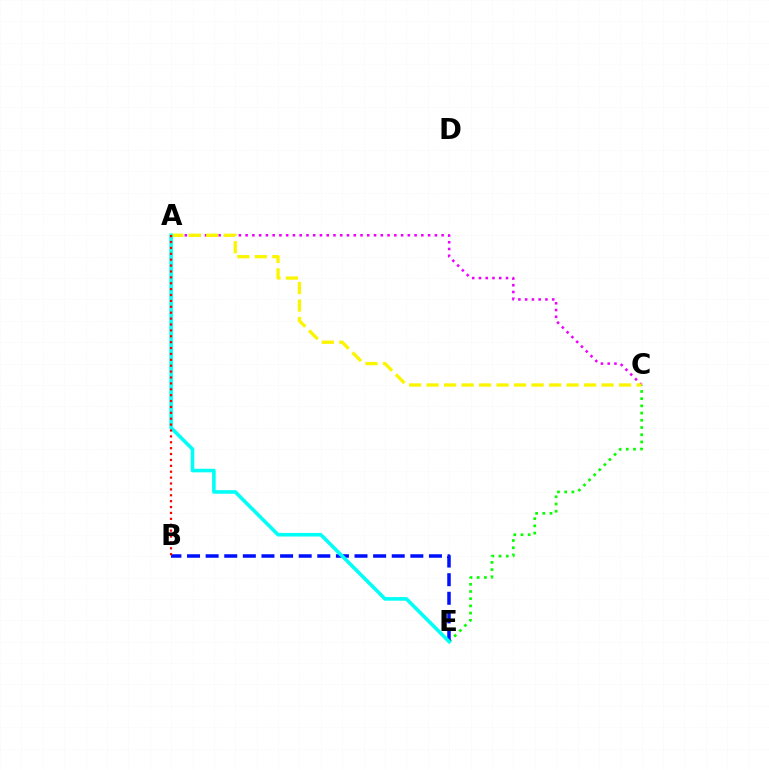{('C', 'E'): [{'color': '#08ff00', 'line_style': 'dotted', 'thickness': 1.96}], ('B', 'E'): [{'color': '#0010ff', 'line_style': 'dashed', 'thickness': 2.53}], ('A', 'C'): [{'color': '#ee00ff', 'line_style': 'dotted', 'thickness': 1.84}, {'color': '#fcf500', 'line_style': 'dashed', 'thickness': 2.38}], ('A', 'E'): [{'color': '#00fff6', 'line_style': 'solid', 'thickness': 2.58}], ('A', 'B'): [{'color': '#ff0000', 'line_style': 'dotted', 'thickness': 1.6}]}